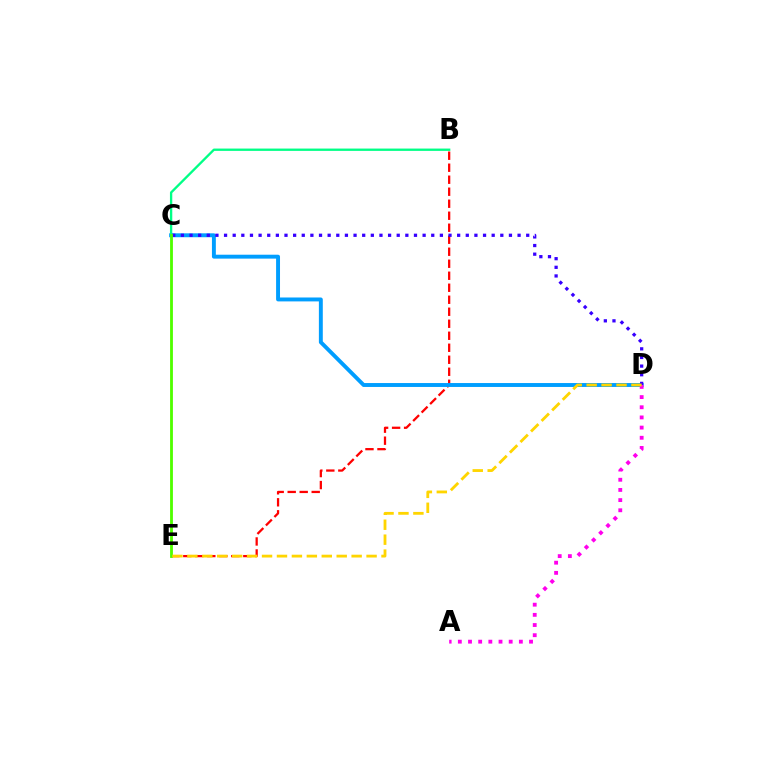{('B', 'E'): [{'color': '#ff0000', 'line_style': 'dashed', 'thickness': 1.63}], ('C', 'D'): [{'color': '#009eff', 'line_style': 'solid', 'thickness': 2.82}, {'color': '#3700ff', 'line_style': 'dotted', 'thickness': 2.35}], ('A', 'D'): [{'color': '#ff00ed', 'line_style': 'dotted', 'thickness': 2.76}], ('B', 'C'): [{'color': '#00ff86', 'line_style': 'solid', 'thickness': 1.68}], ('C', 'E'): [{'color': '#4fff00', 'line_style': 'solid', 'thickness': 2.03}], ('D', 'E'): [{'color': '#ffd500', 'line_style': 'dashed', 'thickness': 2.03}]}